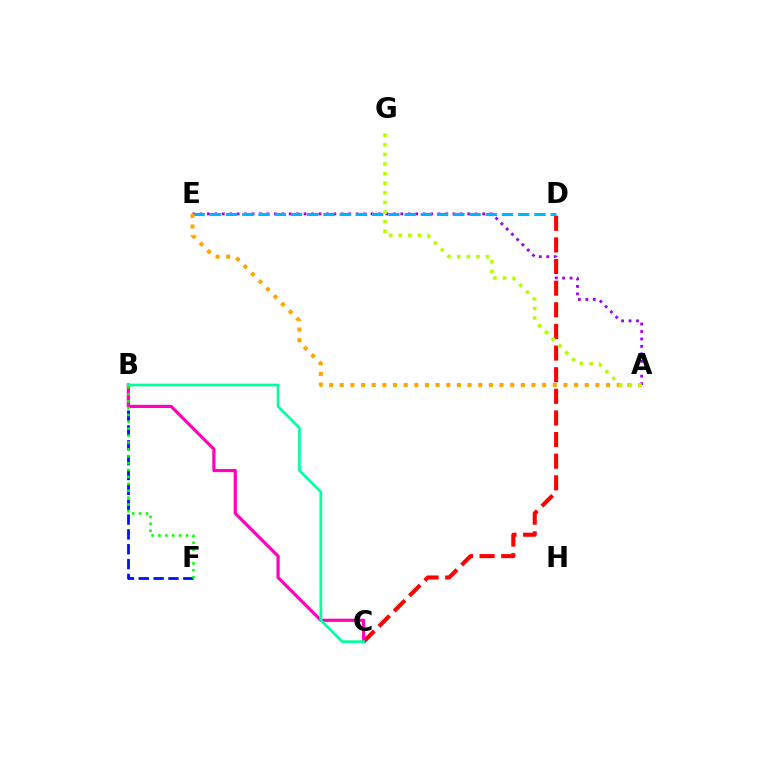{('B', 'F'): [{'color': '#0010ff', 'line_style': 'dashed', 'thickness': 2.02}, {'color': '#08ff00', 'line_style': 'dotted', 'thickness': 1.87}], ('A', 'E'): [{'color': '#9b00ff', 'line_style': 'dotted', 'thickness': 2.02}, {'color': '#ffa500', 'line_style': 'dotted', 'thickness': 2.89}], ('C', 'D'): [{'color': '#ff0000', 'line_style': 'dashed', 'thickness': 2.94}], ('B', 'C'): [{'color': '#ff00bd', 'line_style': 'solid', 'thickness': 2.28}, {'color': '#00ff9d', 'line_style': 'solid', 'thickness': 1.93}], ('D', 'E'): [{'color': '#00b5ff', 'line_style': 'dashed', 'thickness': 2.2}], ('A', 'G'): [{'color': '#b3ff00', 'line_style': 'dotted', 'thickness': 2.61}]}